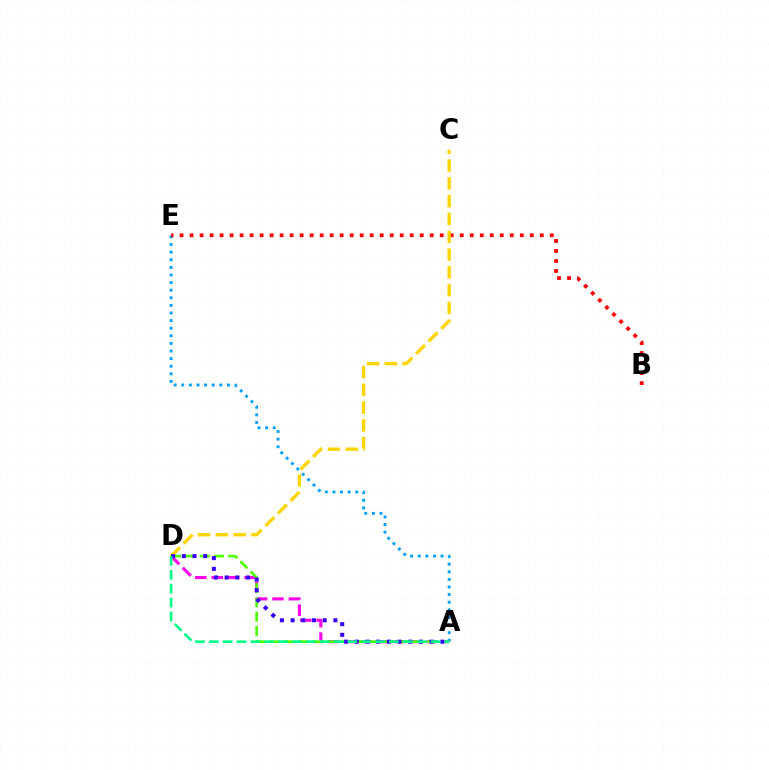{('A', 'E'): [{'color': '#009eff', 'line_style': 'dotted', 'thickness': 2.07}], ('B', 'E'): [{'color': '#ff0000', 'line_style': 'dotted', 'thickness': 2.72}], ('A', 'D'): [{'color': '#ff00ed', 'line_style': 'dashed', 'thickness': 2.23}, {'color': '#4fff00', 'line_style': 'dashed', 'thickness': 1.94}, {'color': '#3700ff', 'line_style': 'dotted', 'thickness': 2.91}, {'color': '#00ff86', 'line_style': 'dashed', 'thickness': 1.88}], ('C', 'D'): [{'color': '#ffd500', 'line_style': 'dashed', 'thickness': 2.42}]}